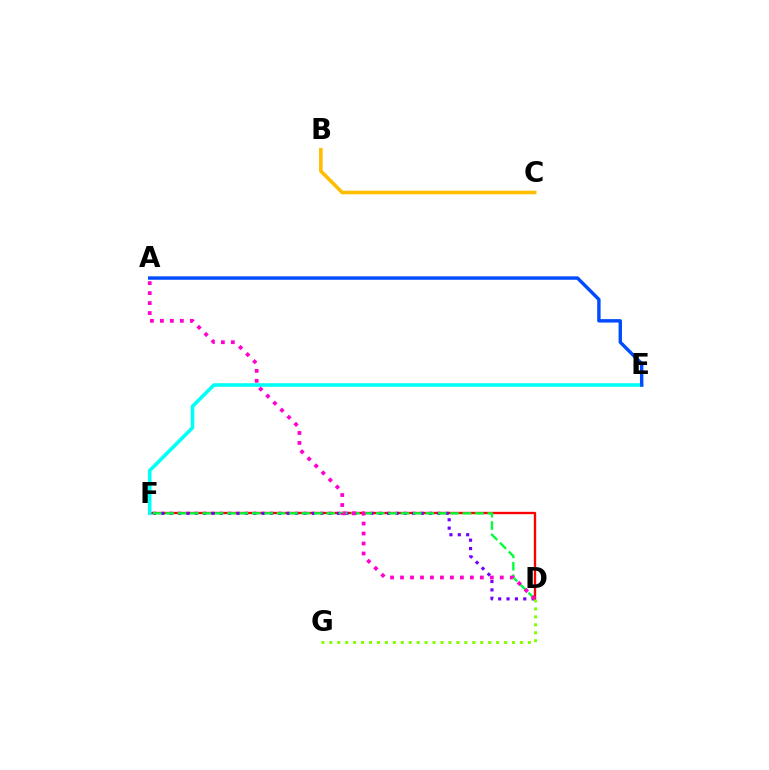{('D', 'F'): [{'color': '#ff0000', 'line_style': 'solid', 'thickness': 1.7}, {'color': '#7200ff', 'line_style': 'dotted', 'thickness': 2.27}, {'color': '#00ff39', 'line_style': 'dashed', 'thickness': 1.68}], ('B', 'C'): [{'color': '#ffbd00', 'line_style': 'solid', 'thickness': 2.58}], ('E', 'F'): [{'color': '#00fff6', 'line_style': 'solid', 'thickness': 2.56}], ('A', 'E'): [{'color': '#004bff', 'line_style': 'solid', 'thickness': 2.45}], ('D', 'G'): [{'color': '#84ff00', 'line_style': 'dotted', 'thickness': 2.16}], ('A', 'D'): [{'color': '#ff00cf', 'line_style': 'dotted', 'thickness': 2.71}]}